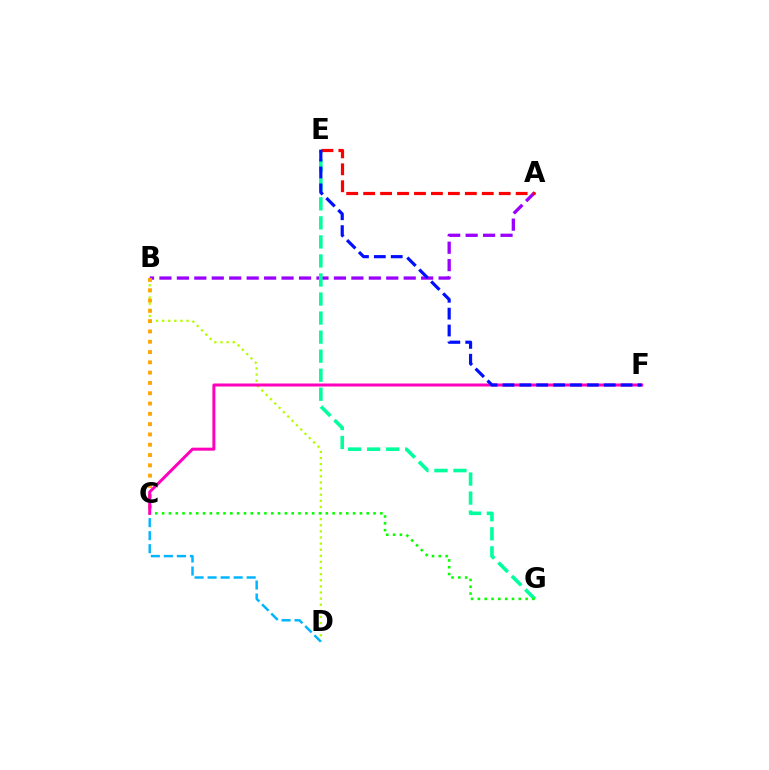{('B', 'D'): [{'color': '#b3ff00', 'line_style': 'dotted', 'thickness': 1.66}], ('A', 'B'): [{'color': '#9b00ff', 'line_style': 'dashed', 'thickness': 2.37}], ('E', 'G'): [{'color': '#00ff9d', 'line_style': 'dashed', 'thickness': 2.59}], ('C', 'D'): [{'color': '#00b5ff', 'line_style': 'dashed', 'thickness': 1.77}], ('A', 'E'): [{'color': '#ff0000', 'line_style': 'dashed', 'thickness': 2.3}], ('B', 'C'): [{'color': '#ffa500', 'line_style': 'dotted', 'thickness': 2.8}], ('C', 'G'): [{'color': '#08ff00', 'line_style': 'dotted', 'thickness': 1.85}], ('C', 'F'): [{'color': '#ff00bd', 'line_style': 'solid', 'thickness': 2.16}], ('E', 'F'): [{'color': '#0010ff', 'line_style': 'dashed', 'thickness': 2.29}]}